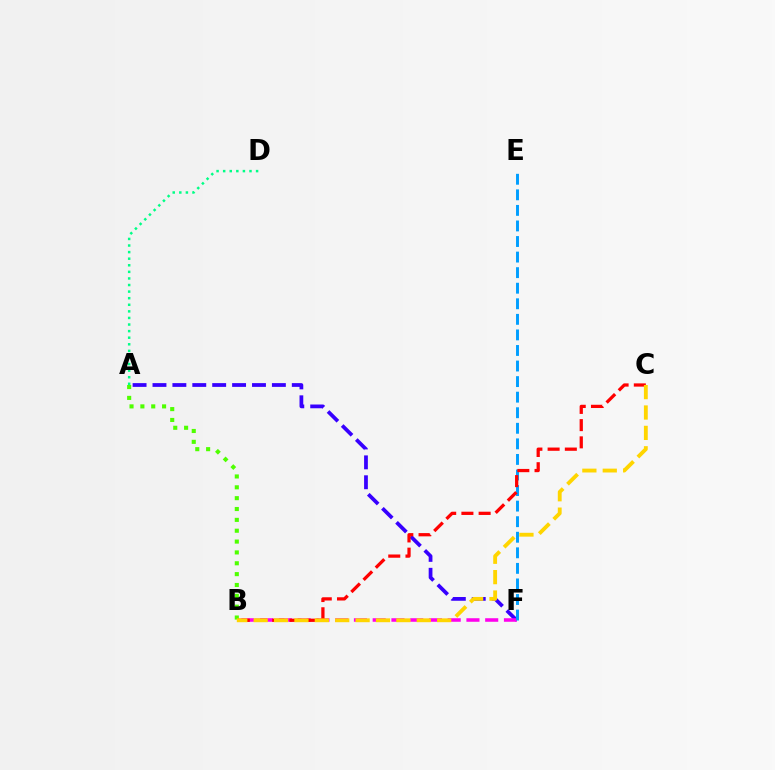{('A', 'F'): [{'color': '#3700ff', 'line_style': 'dashed', 'thickness': 2.7}], ('B', 'F'): [{'color': '#ff00ed', 'line_style': 'dashed', 'thickness': 2.55}], ('E', 'F'): [{'color': '#009eff', 'line_style': 'dashed', 'thickness': 2.11}], ('A', 'D'): [{'color': '#00ff86', 'line_style': 'dotted', 'thickness': 1.79}], ('A', 'B'): [{'color': '#4fff00', 'line_style': 'dotted', 'thickness': 2.95}], ('B', 'C'): [{'color': '#ff0000', 'line_style': 'dashed', 'thickness': 2.34}, {'color': '#ffd500', 'line_style': 'dashed', 'thickness': 2.77}]}